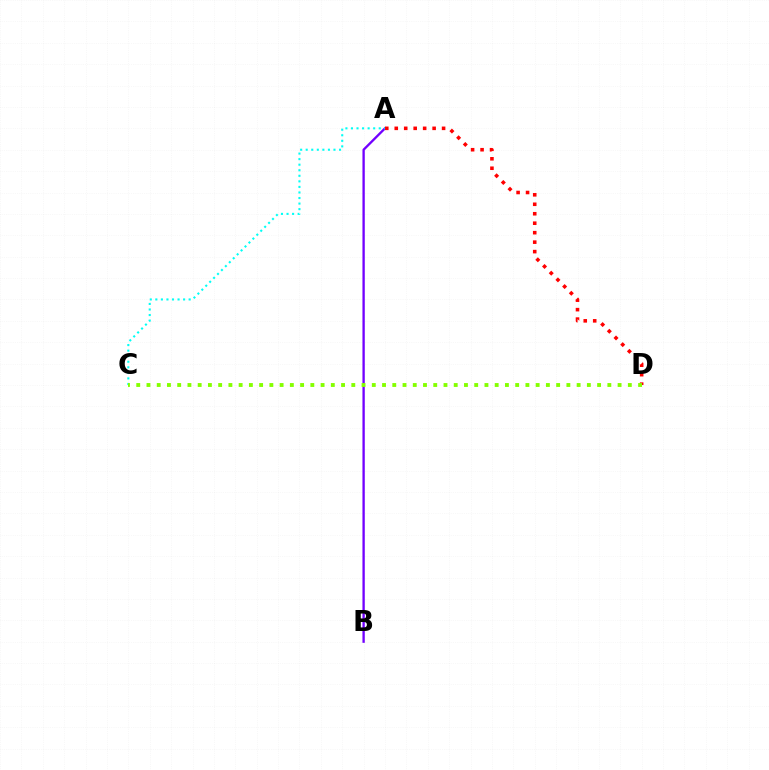{('A', 'B'): [{'color': '#7200ff', 'line_style': 'solid', 'thickness': 1.68}], ('A', 'D'): [{'color': '#ff0000', 'line_style': 'dotted', 'thickness': 2.57}], ('A', 'C'): [{'color': '#00fff6', 'line_style': 'dotted', 'thickness': 1.51}], ('C', 'D'): [{'color': '#84ff00', 'line_style': 'dotted', 'thickness': 2.78}]}